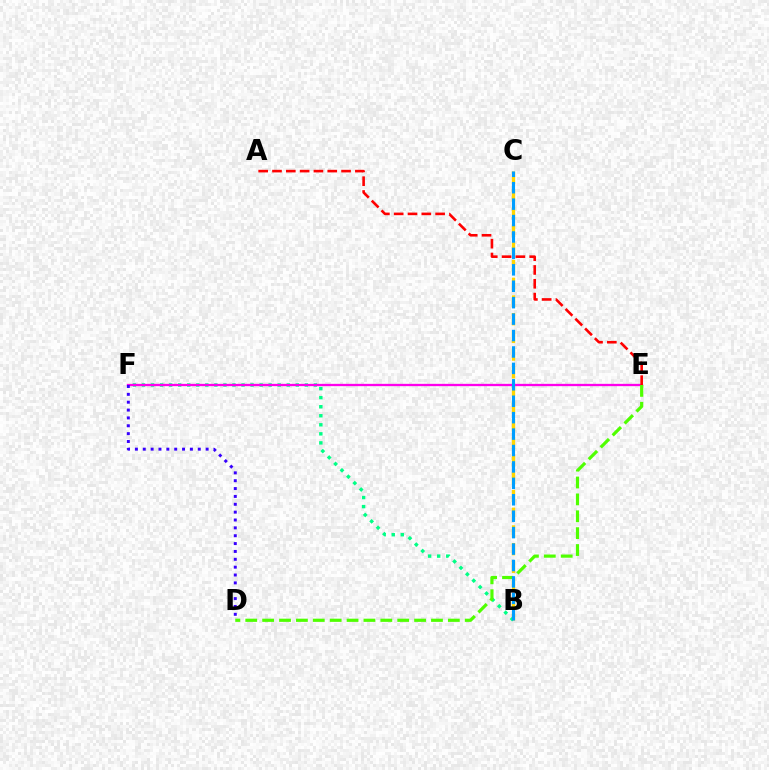{('B', 'C'): [{'color': '#ffd500', 'line_style': 'dashed', 'thickness': 2.4}, {'color': '#009eff', 'line_style': 'dashed', 'thickness': 2.23}], ('B', 'F'): [{'color': '#00ff86', 'line_style': 'dotted', 'thickness': 2.46}], ('E', 'F'): [{'color': '#ff00ed', 'line_style': 'solid', 'thickness': 1.66}], ('D', 'E'): [{'color': '#4fff00', 'line_style': 'dashed', 'thickness': 2.29}], ('D', 'F'): [{'color': '#3700ff', 'line_style': 'dotted', 'thickness': 2.14}], ('A', 'E'): [{'color': '#ff0000', 'line_style': 'dashed', 'thickness': 1.88}]}